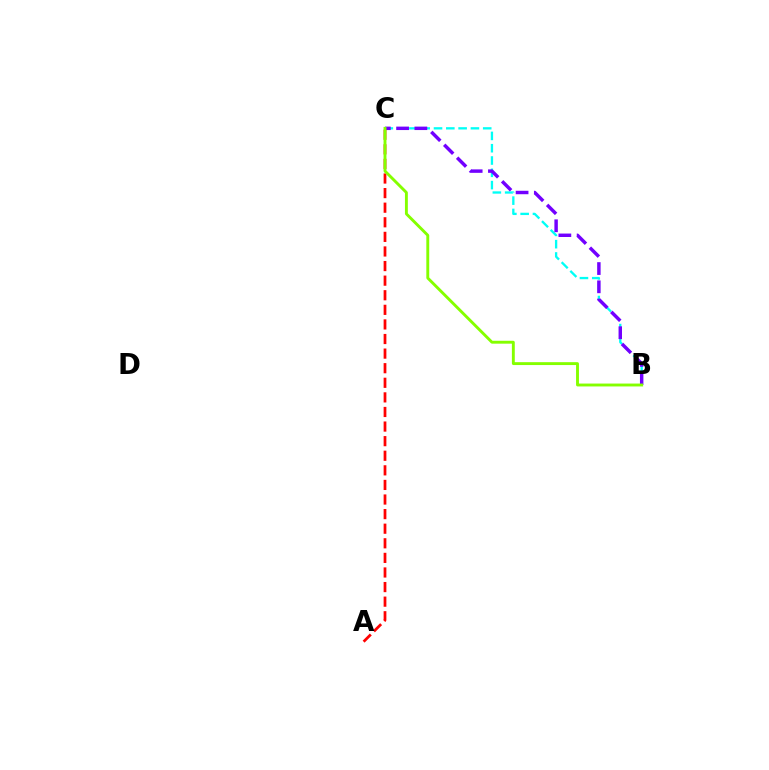{('B', 'C'): [{'color': '#00fff6', 'line_style': 'dashed', 'thickness': 1.67}, {'color': '#7200ff', 'line_style': 'dashed', 'thickness': 2.48}, {'color': '#84ff00', 'line_style': 'solid', 'thickness': 2.08}], ('A', 'C'): [{'color': '#ff0000', 'line_style': 'dashed', 'thickness': 1.98}]}